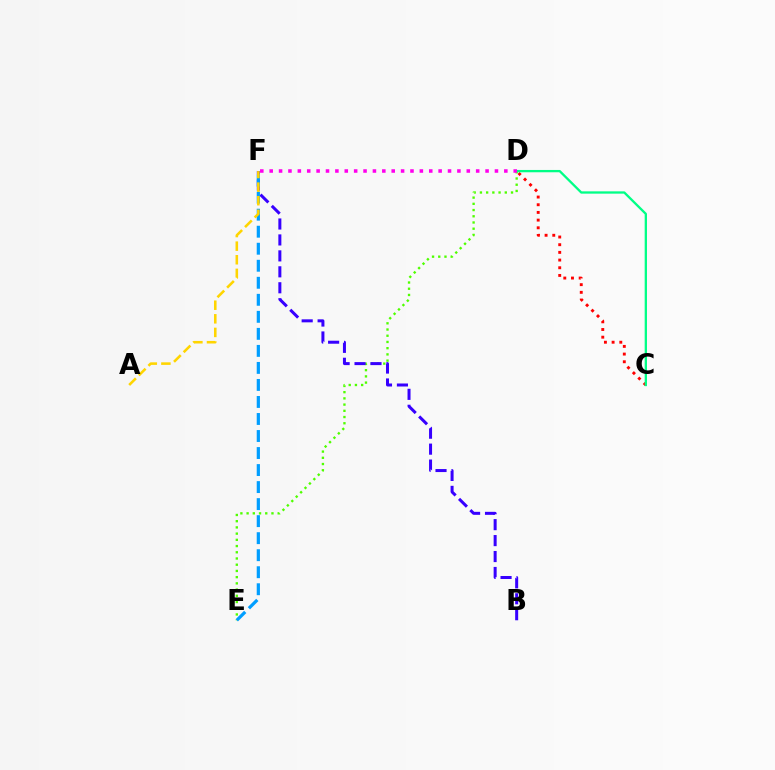{('D', 'E'): [{'color': '#4fff00', 'line_style': 'dotted', 'thickness': 1.69}], ('C', 'D'): [{'color': '#ff0000', 'line_style': 'dotted', 'thickness': 2.09}, {'color': '#00ff86', 'line_style': 'solid', 'thickness': 1.66}], ('B', 'F'): [{'color': '#3700ff', 'line_style': 'dashed', 'thickness': 2.17}], ('D', 'F'): [{'color': '#ff00ed', 'line_style': 'dotted', 'thickness': 2.55}], ('E', 'F'): [{'color': '#009eff', 'line_style': 'dashed', 'thickness': 2.31}], ('A', 'F'): [{'color': '#ffd500', 'line_style': 'dashed', 'thickness': 1.85}]}